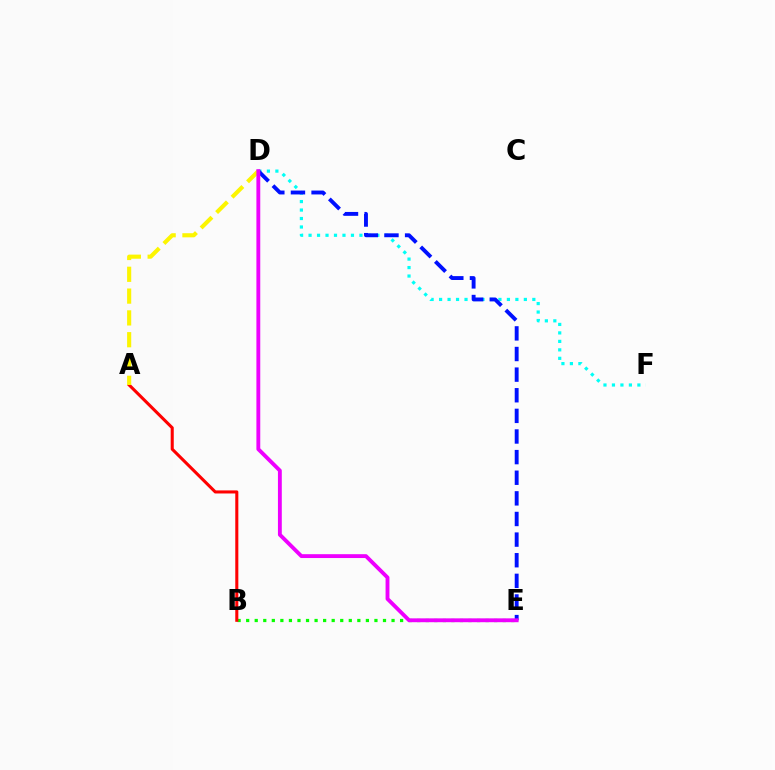{('D', 'F'): [{'color': '#00fff6', 'line_style': 'dotted', 'thickness': 2.3}], ('B', 'E'): [{'color': '#08ff00', 'line_style': 'dotted', 'thickness': 2.32}], ('A', 'B'): [{'color': '#ff0000', 'line_style': 'solid', 'thickness': 2.21}], ('D', 'E'): [{'color': '#0010ff', 'line_style': 'dashed', 'thickness': 2.8}, {'color': '#ee00ff', 'line_style': 'solid', 'thickness': 2.78}], ('A', 'D'): [{'color': '#fcf500', 'line_style': 'dashed', 'thickness': 2.96}]}